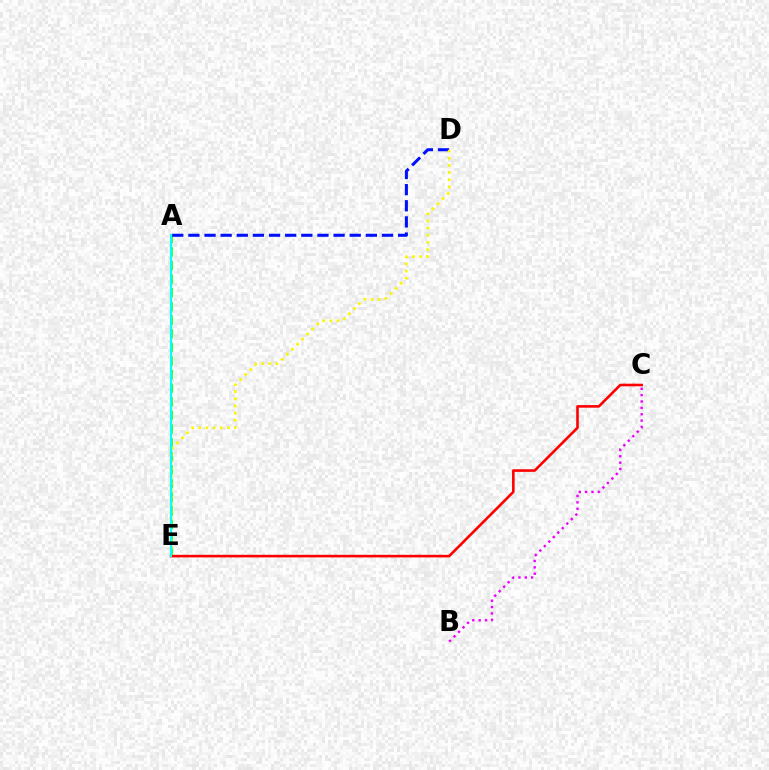{('A', 'E'): [{'color': '#08ff00', 'line_style': 'dashed', 'thickness': 1.85}, {'color': '#00fff6', 'line_style': 'solid', 'thickness': 1.53}], ('A', 'D'): [{'color': '#0010ff', 'line_style': 'dashed', 'thickness': 2.19}], ('B', 'C'): [{'color': '#ee00ff', 'line_style': 'dotted', 'thickness': 1.73}], ('D', 'E'): [{'color': '#fcf500', 'line_style': 'dotted', 'thickness': 1.94}], ('C', 'E'): [{'color': '#ff0000', 'line_style': 'solid', 'thickness': 1.88}]}